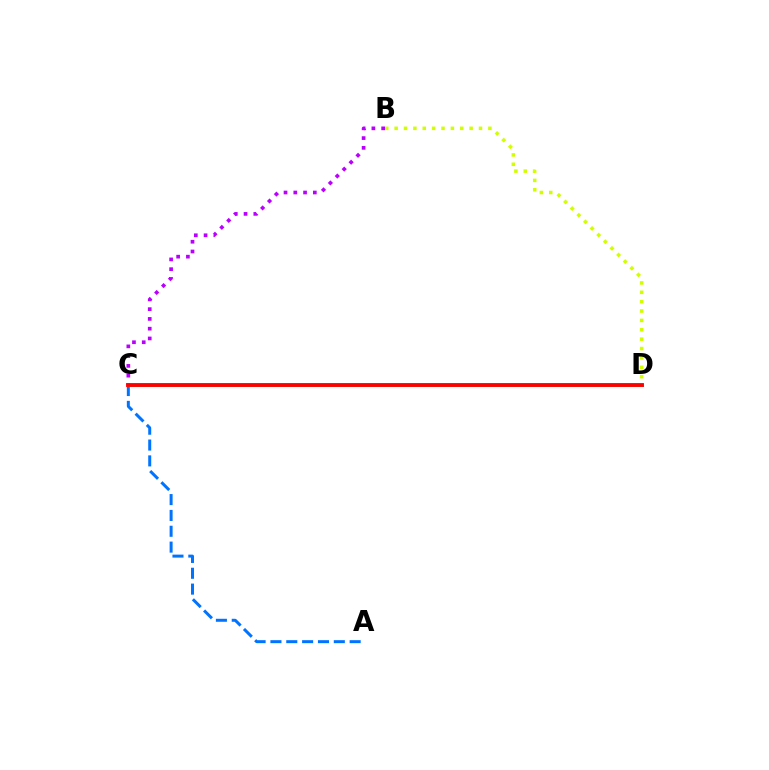{('A', 'C'): [{'color': '#0074ff', 'line_style': 'dashed', 'thickness': 2.15}], ('C', 'D'): [{'color': '#00ff5c', 'line_style': 'solid', 'thickness': 2.12}, {'color': '#ff0000', 'line_style': 'solid', 'thickness': 2.77}], ('B', 'C'): [{'color': '#b900ff', 'line_style': 'dotted', 'thickness': 2.65}], ('B', 'D'): [{'color': '#d1ff00', 'line_style': 'dotted', 'thickness': 2.55}]}